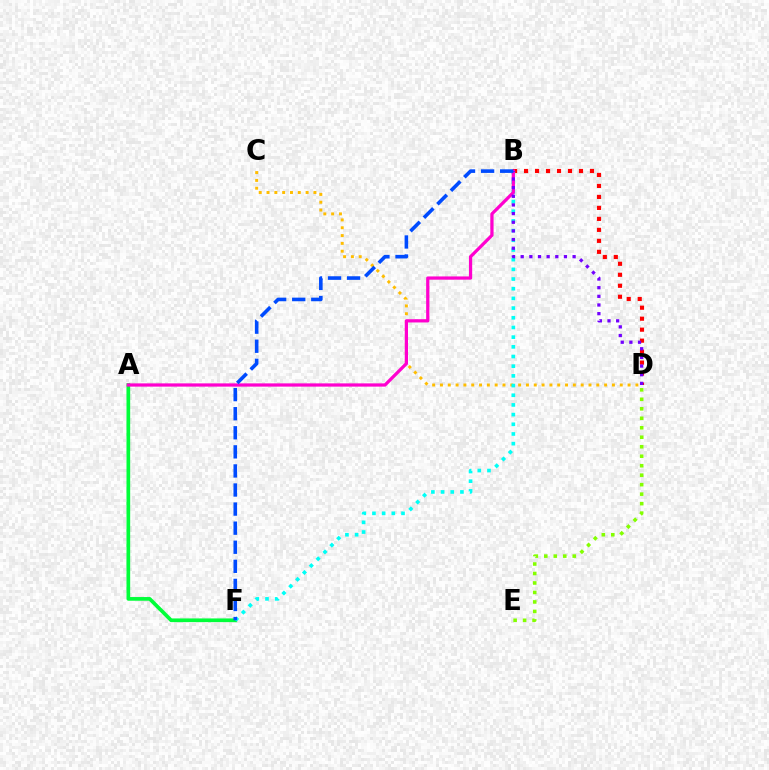{('B', 'D'): [{'color': '#ff0000', 'line_style': 'dotted', 'thickness': 2.98}, {'color': '#7200ff', 'line_style': 'dotted', 'thickness': 2.35}], ('C', 'D'): [{'color': '#ffbd00', 'line_style': 'dotted', 'thickness': 2.12}], ('A', 'F'): [{'color': '#00ff39', 'line_style': 'solid', 'thickness': 2.66}], ('B', 'F'): [{'color': '#00fff6', 'line_style': 'dotted', 'thickness': 2.63}, {'color': '#004bff', 'line_style': 'dashed', 'thickness': 2.59}], ('D', 'E'): [{'color': '#84ff00', 'line_style': 'dotted', 'thickness': 2.58}], ('A', 'B'): [{'color': '#ff00cf', 'line_style': 'solid', 'thickness': 2.33}]}